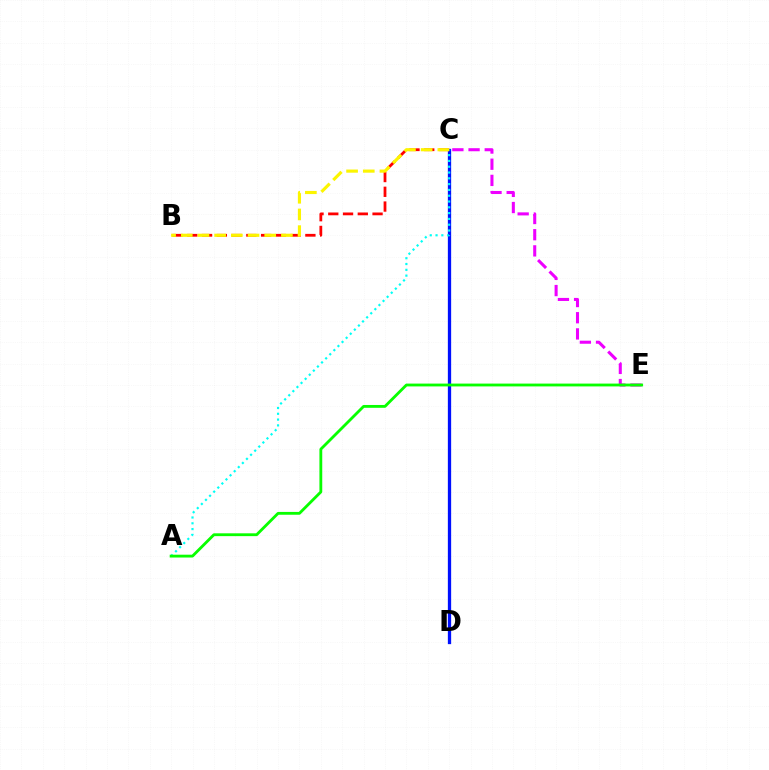{('C', 'D'): [{'color': '#0010ff', 'line_style': 'solid', 'thickness': 2.37}], ('C', 'E'): [{'color': '#ee00ff', 'line_style': 'dashed', 'thickness': 2.2}], ('B', 'C'): [{'color': '#ff0000', 'line_style': 'dashed', 'thickness': 2.01}, {'color': '#fcf500', 'line_style': 'dashed', 'thickness': 2.27}], ('A', 'C'): [{'color': '#00fff6', 'line_style': 'dotted', 'thickness': 1.58}], ('A', 'E'): [{'color': '#08ff00', 'line_style': 'solid', 'thickness': 2.04}]}